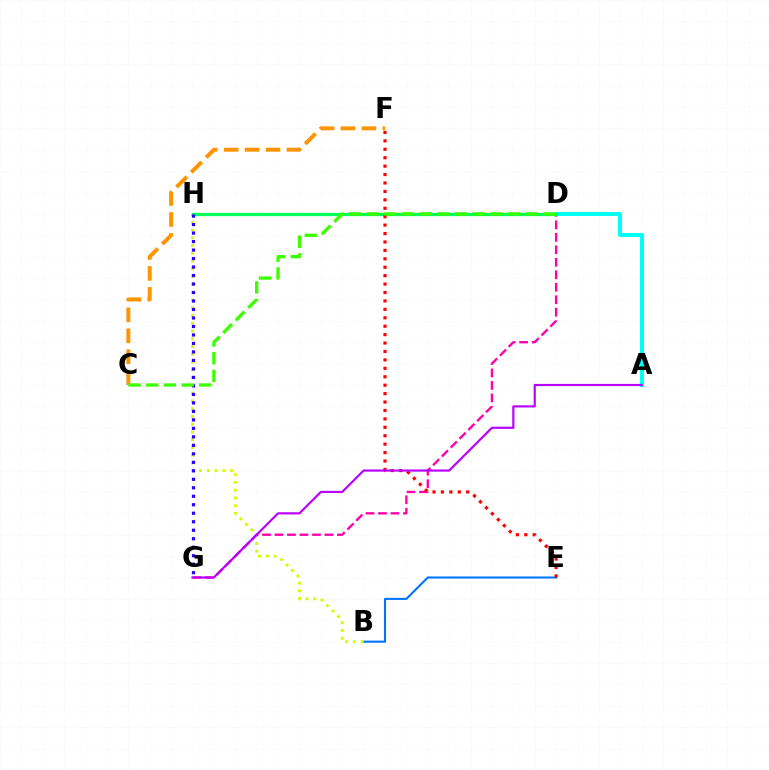{('B', 'E'): [{'color': '#0074ff', 'line_style': 'solid', 'thickness': 1.5}], ('B', 'H'): [{'color': '#d1ff00', 'line_style': 'dotted', 'thickness': 2.11}], ('D', 'G'): [{'color': '#ff00ac', 'line_style': 'dashed', 'thickness': 1.7}], ('A', 'D'): [{'color': '#00fff6', 'line_style': 'solid', 'thickness': 2.92}], ('D', 'H'): [{'color': '#00ff5c', 'line_style': 'solid', 'thickness': 2.33}], ('C', 'F'): [{'color': '#ff9400', 'line_style': 'dashed', 'thickness': 2.85}], ('G', 'H'): [{'color': '#2500ff', 'line_style': 'dotted', 'thickness': 2.31}], ('E', 'F'): [{'color': '#ff0000', 'line_style': 'dotted', 'thickness': 2.29}], ('A', 'G'): [{'color': '#b900ff', 'line_style': 'solid', 'thickness': 1.56}], ('C', 'D'): [{'color': '#3dff00', 'line_style': 'dashed', 'thickness': 2.4}]}